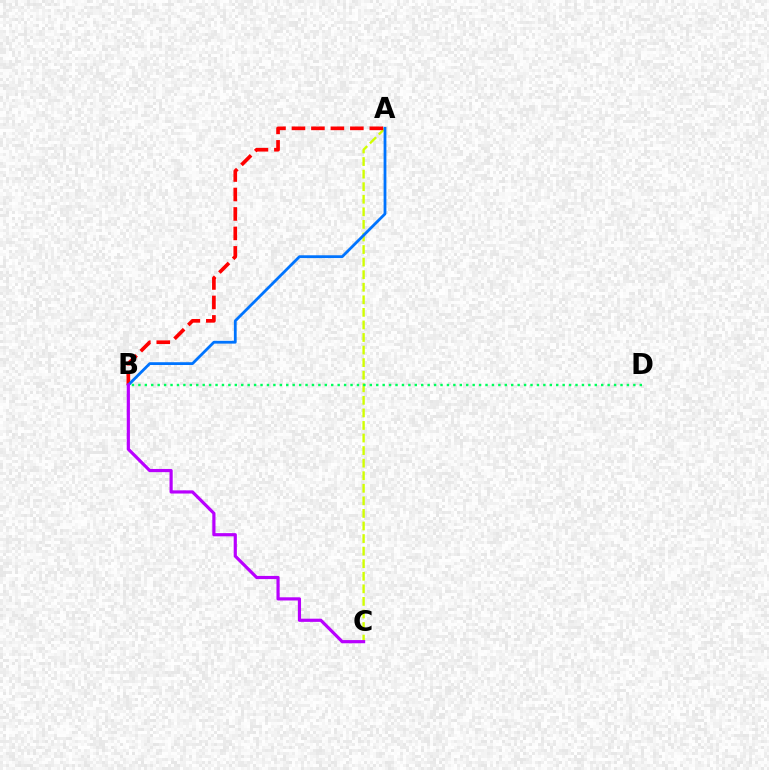{('A', 'C'): [{'color': '#d1ff00', 'line_style': 'dashed', 'thickness': 1.71}], ('A', 'B'): [{'color': '#ff0000', 'line_style': 'dashed', 'thickness': 2.64}, {'color': '#0074ff', 'line_style': 'solid', 'thickness': 2.01}], ('B', 'D'): [{'color': '#00ff5c', 'line_style': 'dotted', 'thickness': 1.75}], ('B', 'C'): [{'color': '#b900ff', 'line_style': 'solid', 'thickness': 2.29}]}